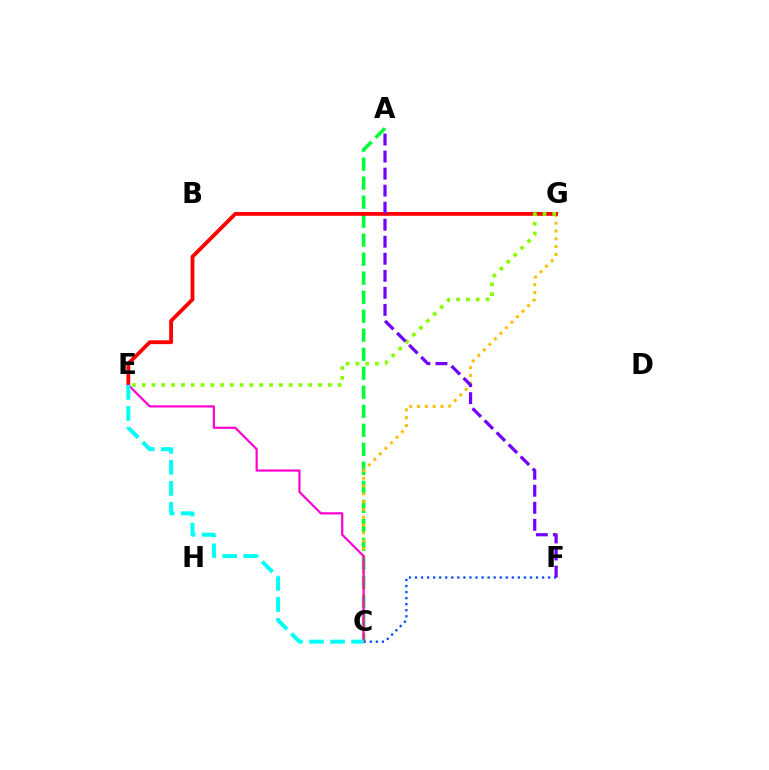{('A', 'C'): [{'color': '#00ff39', 'line_style': 'dashed', 'thickness': 2.58}], ('C', 'F'): [{'color': '#004bff', 'line_style': 'dotted', 'thickness': 1.64}], ('C', 'G'): [{'color': '#ffbd00', 'line_style': 'dotted', 'thickness': 2.13}], ('E', 'G'): [{'color': '#ff0000', 'line_style': 'solid', 'thickness': 2.75}, {'color': '#84ff00', 'line_style': 'dotted', 'thickness': 2.66}], ('C', 'E'): [{'color': '#ff00cf', 'line_style': 'solid', 'thickness': 1.59}, {'color': '#00fff6', 'line_style': 'dashed', 'thickness': 2.86}], ('A', 'F'): [{'color': '#7200ff', 'line_style': 'dashed', 'thickness': 2.31}]}